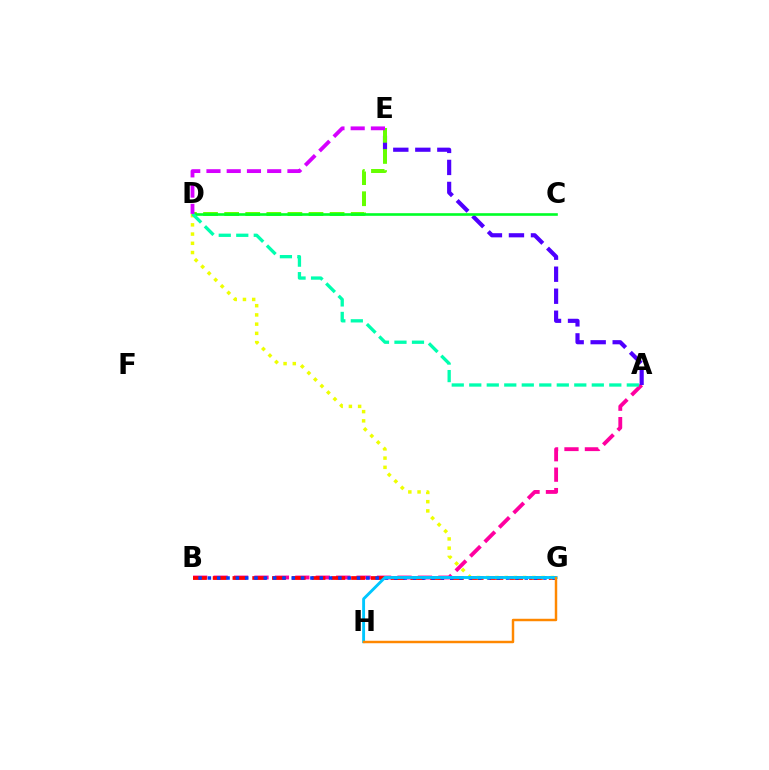{('A', 'B'): [{'color': '#ff00a0', 'line_style': 'dashed', 'thickness': 2.78}], ('B', 'G'): [{'color': '#ff0000', 'line_style': 'dashed', 'thickness': 2.69}, {'color': '#003fff', 'line_style': 'dotted', 'thickness': 2.53}], ('A', 'E'): [{'color': '#4f00ff', 'line_style': 'dashed', 'thickness': 2.99}], ('D', 'E'): [{'color': '#66ff00', 'line_style': 'dashed', 'thickness': 2.87}, {'color': '#d600ff', 'line_style': 'dashed', 'thickness': 2.75}], ('D', 'G'): [{'color': '#eeff00', 'line_style': 'dotted', 'thickness': 2.51}], ('C', 'D'): [{'color': '#00ff27', 'line_style': 'solid', 'thickness': 1.89}], ('G', 'H'): [{'color': '#00c7ff', 'line_style': 'solid', 'thickness': 2.07}, {'color': '#ff8800', 'line_style': 'solid', 'thickness': 1.77}], ('A', 'D'): [{'color': '#00ffaf', 'line_style': 'dashed', 'thickness': 2.38}]}